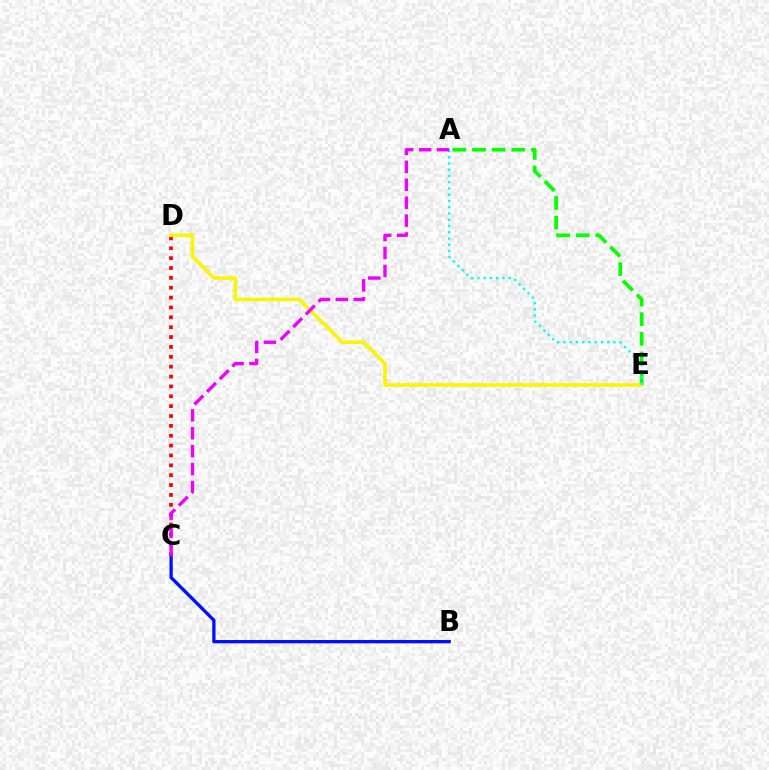{('A', 'E'): [{'color': '#08ff00', 'line_style': 'dashed', 'thickness': 2.67}, {'color': '#00fff6', 'line_style': 'dotted', 'thickness': 1.7}], ('C', 'D'): [{'color': '#ff0000', 'line_style': 'dotted', 'thickness': 2.68}], ('D', 'E'): [{'color': '#fcf500', 'line_style': 'solid', 'thickness': 2.57}], ('B', 'C'): [{'color': '#0010ff', 'line_style': 'solid', 'thickness': 2.38}], ('A', 'C'): [{'color': '#ee00ff', 'line_style': 'dashed', 'thickness': 2.43}]}